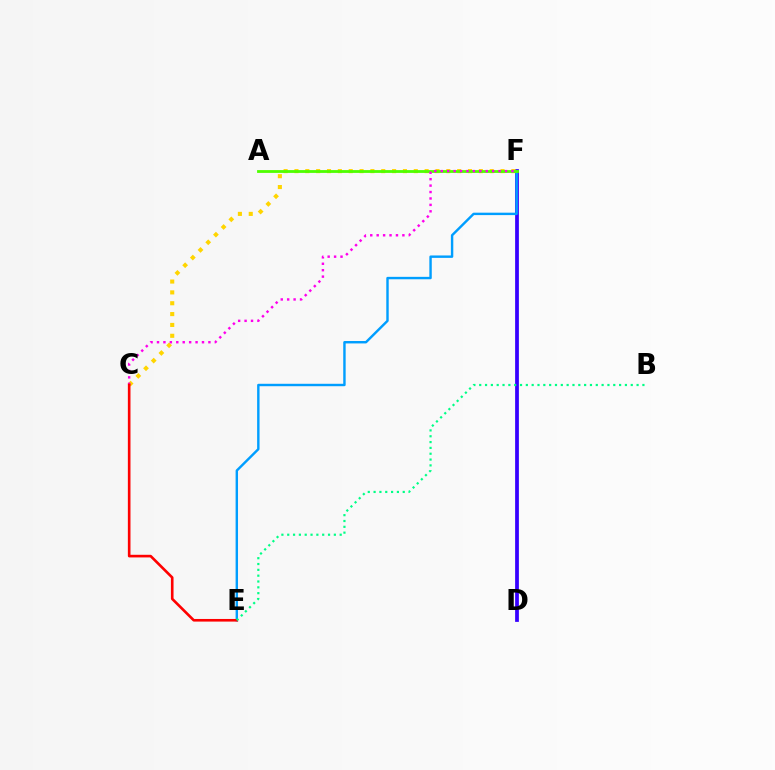{('D', 'F'): [{'color': '#3700ff', 'line_style': 'solid', 'thickness': 2.71}], ('E', 'F'): [{'color': '#009eff', 'line_style': 'solid', 'thickness': 1.74}], ('C', 'F'): [{'color': '#ffd500', 'line_style': 'dotted', 'thickness': 2.95}, {'color': '#ff00ed', 'line_style': 'dotted', 'thickness': 1.75}], ('A', 'F'): [{'color': '#4fff00', 'line_style': 'solid', 'thickness': 2.02}], ('C', 'E'): [{'color': '#ff0000', 'line_style': 'solid', 'thickness': 1.89}], ('B', 'E'): [{'color': '#00ff86', 'line_style': 'dotted', 'thickness': 1.58}]}